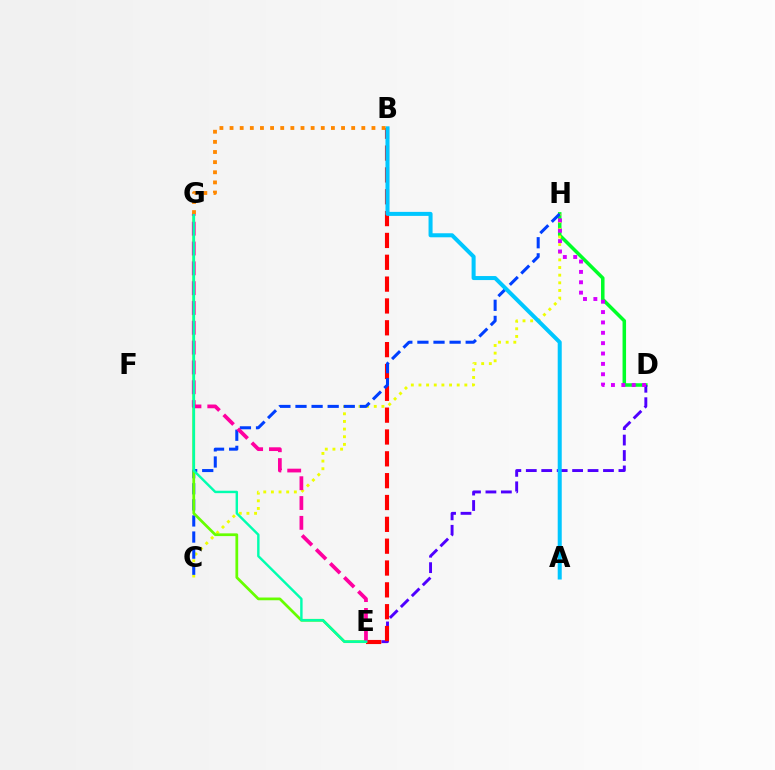{('D', 'H'): [{'color': '#00ff27', 'line_style': 'solid', 'thickness': 2.53}, {'color': '#d600ff', 'line_style': 'dotted', 'thickness': 2.82}], ('D', 'E'): [{'color': '#4f00ff', 'line_style': 'dashed', 'thickness': 2.1}], ('B', 'E'): [{'color': '#ff0000', 'line_style': 'dashed', 'thickness': 2.97}], ('C', 'H'): [{'color': '#eeff00', 'line_style': 'dotted', 'thickness': 2.08}, {'color': '#003fff', 'line_style': 'dashed', 'thickness': 2.19}], ('E', 'G'): [{'color': '#66ff00', 'line_style': 'solid', 'thickness': 1.97}, {'color': '#ff00a0', 'line_style': 'dashed', 'thickness': 2.69}, {'color': '#00ffaf', 'line_style': 'solid', 'thickness': 1.74}], ('A', 'B'): [{'color': '#00c7ff', 'line_style': 'solid', 'thickness': 2.9}], ('B', 'G'): [{'color': '#ff8800', 'line_style': 'dotted', 'thickness': 2.75}]}